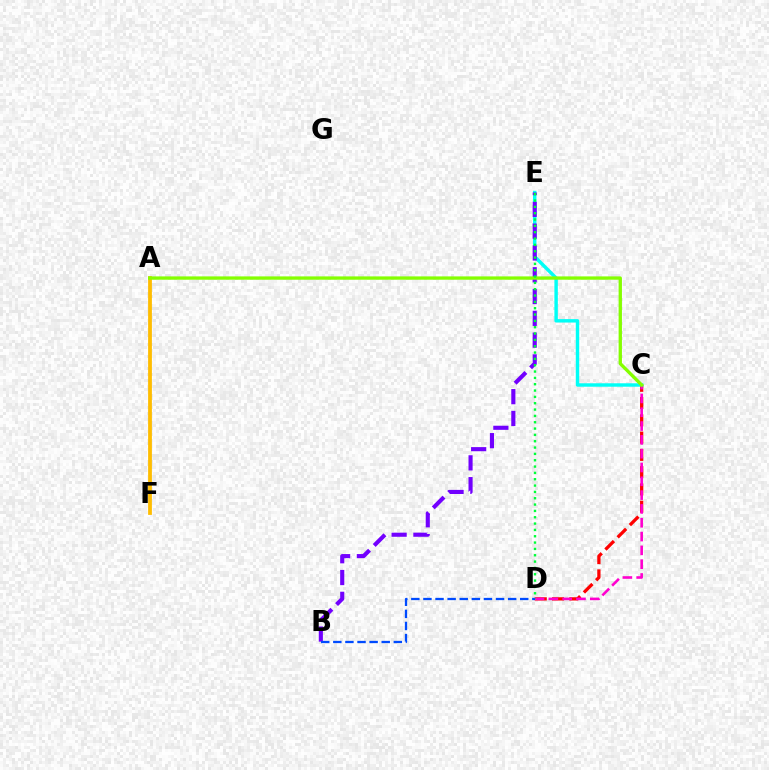{('C', 'D'): [{'color': '#ff0000', 'line_style': 'dashed', 'thickness': 2.35}, {'color': '#ff00cf', 'line_style': 'dashed', 'thickness': 1.88}], ('A', 'F'): [{'color': '#ffbd00', 'line_style': 'solid', 'thickness': 2.72}], ('C', 'E'): [{'color': '#00fff6', 'line_style': 'solid', 'thickness': 2.47}], ('B', 'E'): [{'color': '#7200ff', 'line_style': 'dashed', 'thickness': 2.96}], ('A', 'C'): [{'color': '#84ff00', 'line_style': 'solid', 'thickness': 2.39}], ('D', 'E'): [{'color': '#00ff39', 'line_style': 'dotted', 'thickness': 1.72}], ('B', 'D'): [{'color': '#004bff', 'line_style': 'dashed', 'thickness': 1.64}]}